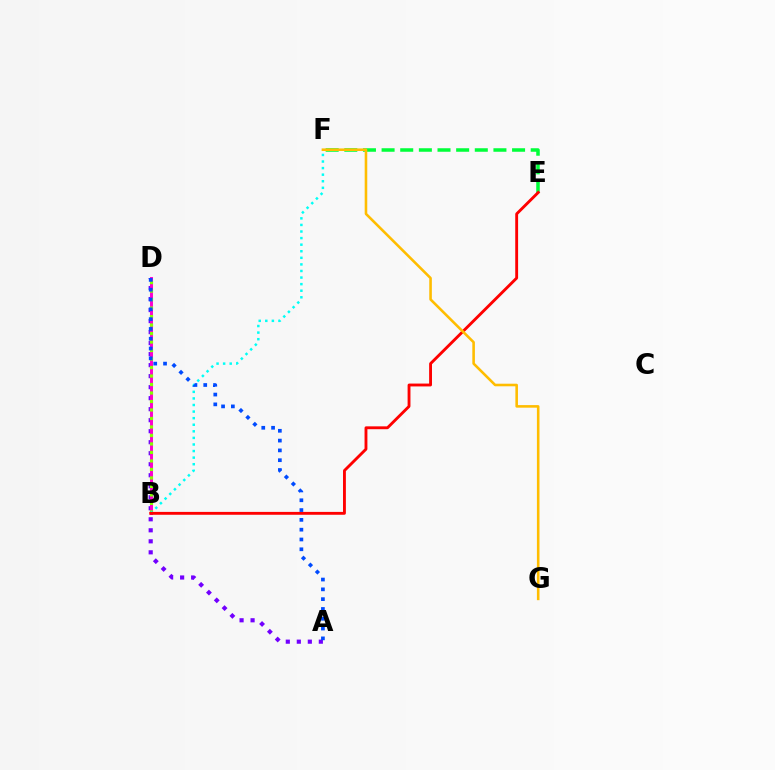{('A', 'D'): [{'color': '#7200ff', 'line_style': 'dotted', 'thickness': 2.99}, {'color': '#004bff', 'line_style': 'dotted', 'thickness': 2.66}], ('B', 'D'): [{'color': '#ff00cf', 'line_style': 'solid', 'thickness': 2.12}, {'color': '#84ff00', 'line_style': 'dotted', 'thickness': 2.31}], ('E', 'F'): [{'color': '#00ff39', 'line_style': 'dashed', 'thickness': 2.53}], ('B', 'F'): [{'color': '#00fff6', 'line_style': 'dotted', 'thickness': 1.79}], ('B', 'E'): [{'color': '#ff0000', 'line_style': 'solid', 'thickness': 2.06}], ('F', 'G'): [{'color': '#ffbd00', 'line_style': 'solid', 'thickness': 1.86}]}